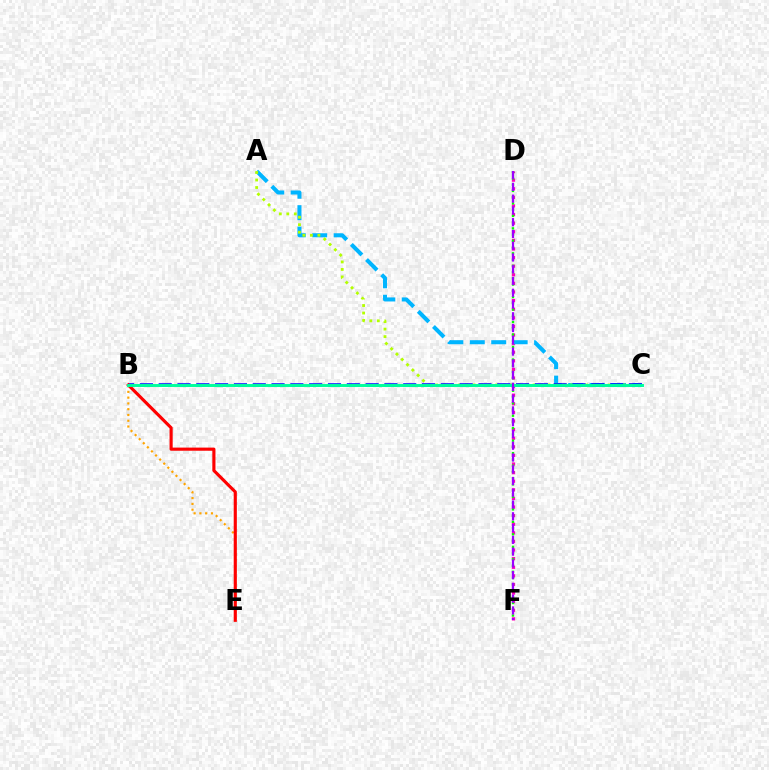{('B', 'E'): [{'color': '#ffa500', 'line_style': 'dotted', 'thickness': 1.57}, {'color': '#ff0000', 'line_style': 'solid', 'thickness': 2.26}], ('D', 'F'): [{'color': '#ff00bd', 'line_style': 'dotted', 'thickness': 2.34}, {'color': '#08ff00', 'line_style': 'dotted', 'thickness': 1.7}, {'color': '#9b00ff', 'line_style': 'dashed', 'thickness': 1.6}], ('A', 'C'): [{'color': '#00b5ff', 'line_style': 'dashed', 'thickness': 2.91}, {'color': '#b3ff00', 'line_style': 'dotted', 'thickness': 2.04}], ('B', 'C'): [{'color': '#0010ff', 'line_style': 'dashed', 'thickness': 2.56}, {'color': '#00ff9d', 'line_style': 'solid', 'thickness': 2.12}]}